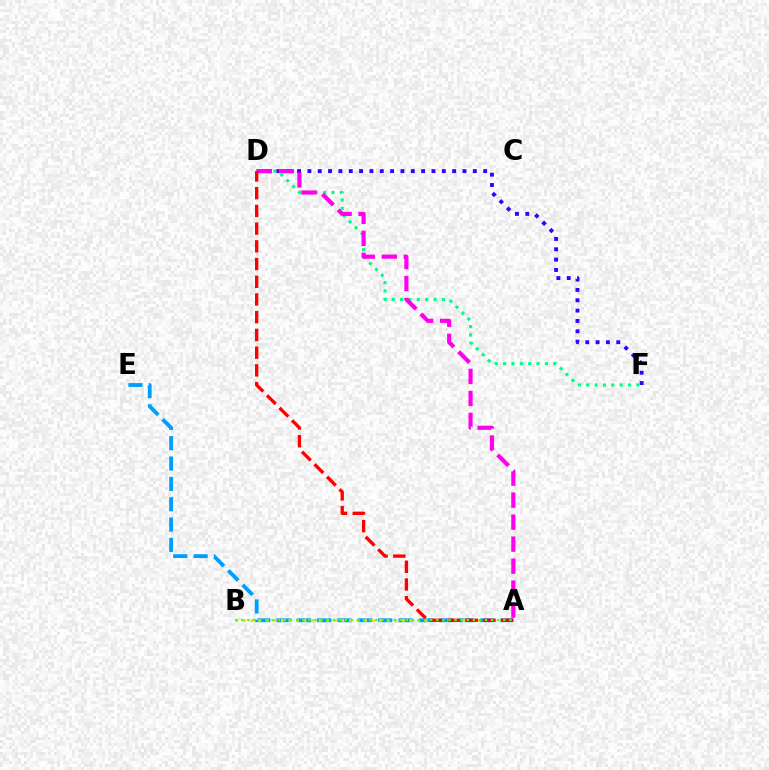{('D', 'F'): [{'color': '#00ff86', 'line_style': 'dotted', 'thickness': 2.27}, {'color': '#3700ff', 'line_style': 'dotted', 'thickness': 2.81}], ('A', 'D'): [{'color': '#ff00ed', 'line_style': 'dashed', 'thickness': 2.99}, {'color': '#ff0000', 'line_style': 'dashed', 'thickness': 2.41}], ('A', 'E'): [{'color': '#009eff', 'line_style': 'dashed', 'thickness': 2.76}], ('A', 'B'): [{'color': '#ffd500', 'line_style': 'dotted', 'thickness': 2.06}, {'color': '#4fff00', 'line_style': 'dotted', 'thickness': 1.66}]}